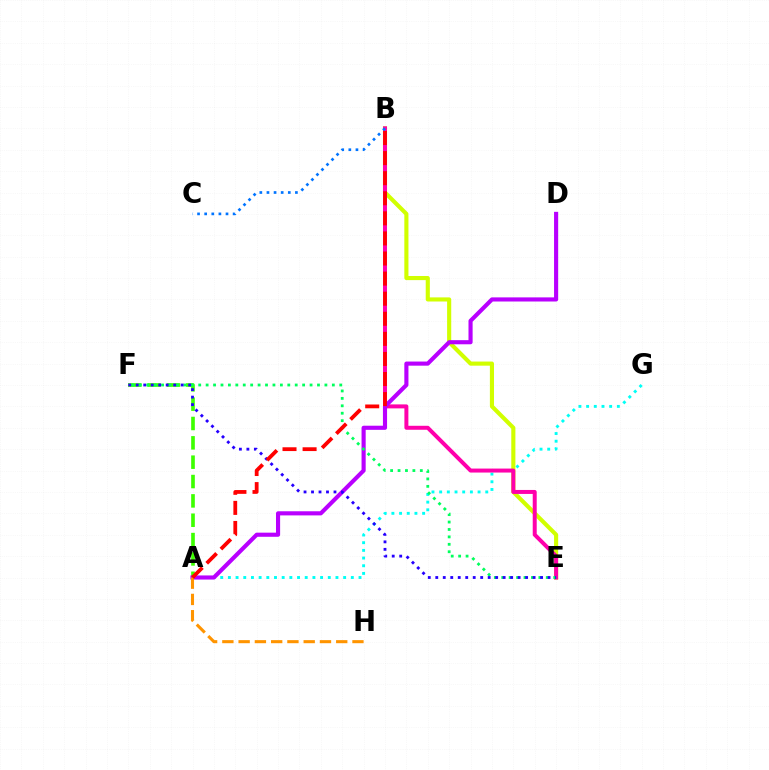{('A', 'F'): [{'color': '#3dff00', 'line_style': 'dashed', 'thickness': 2.63}], ('A', 'G'): [{'color': '#00fff6', 'line_style': 'dotted', 'thickness': 2.09}], ('B', 'E'): [{'color': '#d1ff00', 'line_style': 'solid', 'thickness': 2.97}, {'color': '#ff00ac', 'line_style': 'solid', 'thickness': 2.87}], ('A', 'D'): [{'color': '#b900ff', 'line_style': 'solid', 'thickness': 2.97}], ('B', 'C'): [{'color': '#0074ff', 'line_style': 'dotted', 'thickness': 1.93}], ('A', 'H'): [{'color': '#ff9400', 'line_style': 'dashed', 'thickness': 2.21}], ('E', 'F'): [{'color': '#00ff5c', 'line_style': 'dotted', 'thickness': 2.02}, {'color': '#2500ff', 'line_style': 'dotted', 'thickness': 2.03}], ('A', 'B'): [{'color': '#ff0000', 'line_style': 'dashed', 'thickness': 2.73}]}